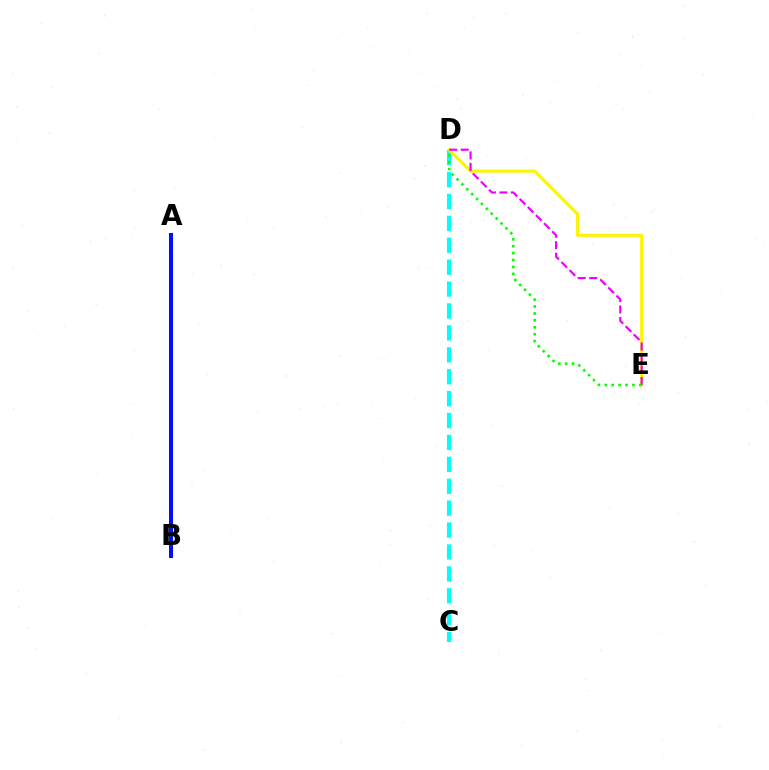{('C', 'D'): [{'color': '#00fff6', 'line_style': 'dashed', 'thickness': 2.98}], ('D', 'E'): [{'color': '#fcf500', 'line_style': 'solid', 'thickness': 2.19}, {'color': '#ee00ff', 'line_style': 'dashed', 'thickness': 1.56}, {'color': '#08ff00', 'line_style': 'dotted', 'thickness': 1.88}], ('A', 'B'): [{'color': '#ff0000', 'line_style': 'dotted', 'thickness': 2.14}, {'color': '#0010ff', 'line_style': 'solid', 'thickness': 2.89}]}